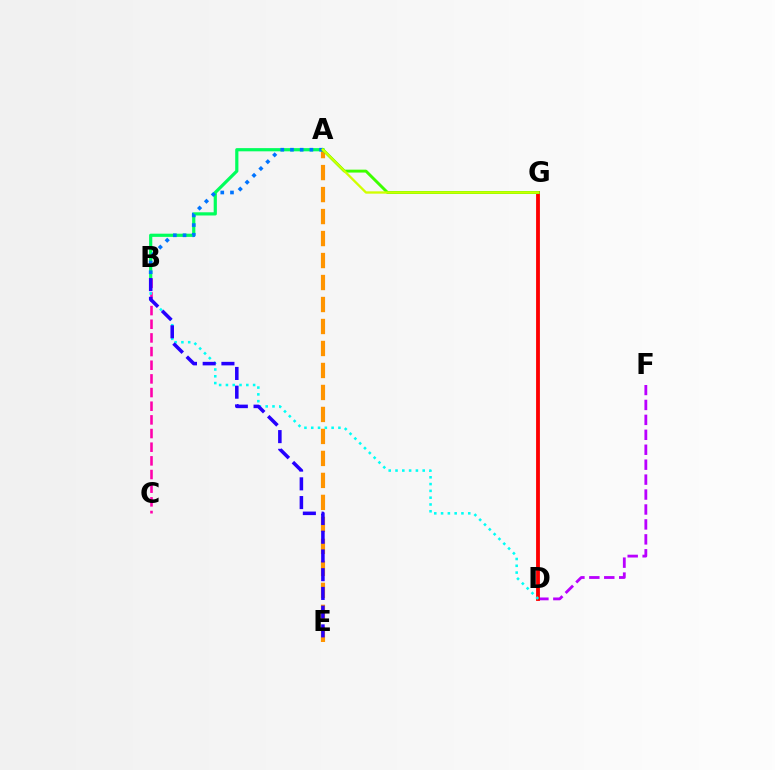{('D', 'F'): [{'color': '#b900ff', 'line_style': 'dashed', 'thickness': 2.03}], ('B', 'C'): [{'color': '#ff00ac', 'line_style': 'dashed', 'thickness': 1.86}], ('A', 'E'): [{'color': '#ff9400', 'line_style': 'dashed', 'thickness': 2.99}], ('D', 'G'): [{'color': '#ff0000', 'line_style': 'solid', 'thickness': 2.76}], ('A', 'B'): [{'color': '#00ff5c', 'line_style': 'solid', 'thickness': 2.3}, {'color': '#0074ff', 'line_style': 'dotted', 'thickness': 2.64}], ('B', 'D'): [{'color': '#00fff6', 'line_style': 'dotted', 'thickness': 1.85}], ('A', 'G'): [{'color': '#3dff00', 'line_style': 'solid', 'thickness': 2.1}, {'color': '#d1ff00', 'line_style': 'solid', 'thickness': 1.67}], ('B', 'E'): [{'color': '#2500ff', 'line_style': 'dashed', 'thickness': 2.54}]}